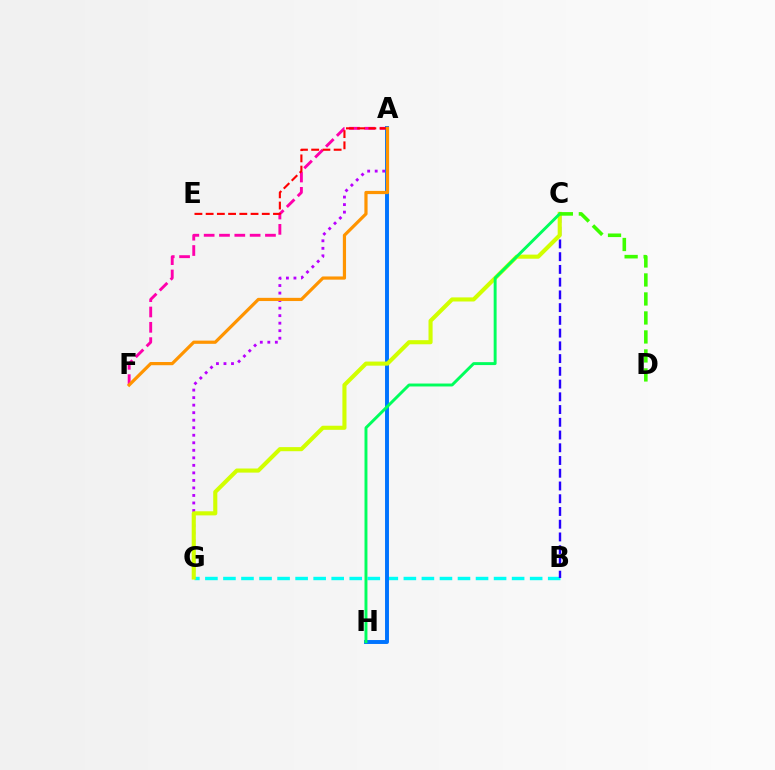{('B', 'G'): [{'color': '#00fff6', 'line_style': 'dashed', 'thickness': 2.45}], ('B', 'C'): [{'color': '#2500ff', 'line_style': 'dashed', 'thickness': 1.73}], ('A', 'G'): [{'color': '#b900ff', 'line_style': 'dotted', 'thickness': 2.04}], ('A', 'F'): [{'color': '#ff00ac', 'line_style': 'dashed', 'thickness': 2.08}, {'color': '#ff9400', 'line_style': 'solid', 'thickness': 2.3}], ('A', 'H'): [{'color': '#0074ff', 'line_style': 'solid', 'thickness': 2.83}], ('C', 'G'): [{'color': '#d1ff00', 'line_style': 'solid', 'thickness': 2.95}], ('C', 'H'): [{'color': '#00ff5c', 'line_style': 'solid', 'thickness': 2.11}], ('A', 'E'): [{'color': '#ff0000', 'line_style': 'dashed', 'thickness': 1.52}], ('C', 'D'): [{'color': '#3dff00', 'line_style': 'dashed', 'thickness': 2.58}]}